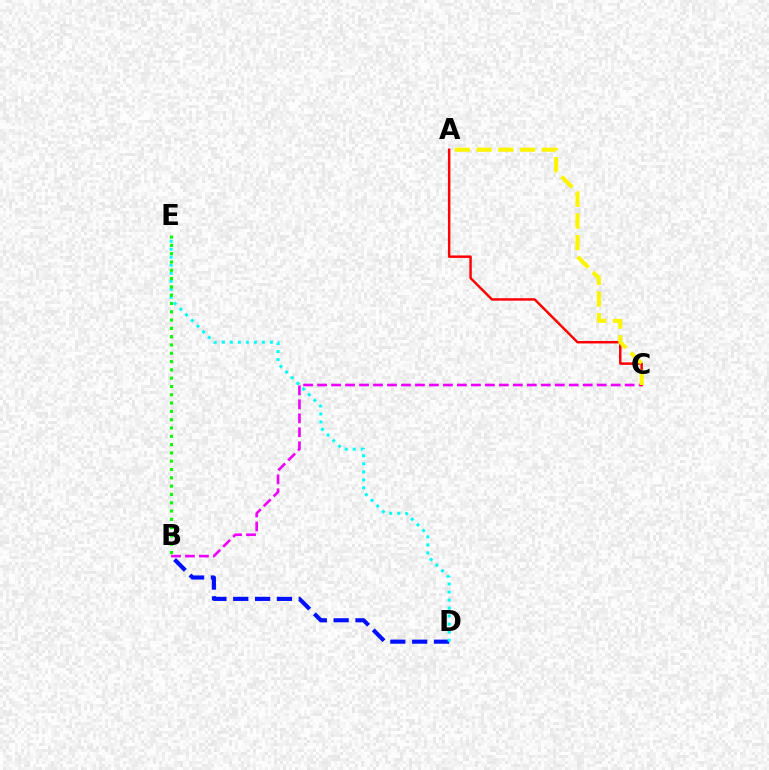{('B', 'D'): [{'color': '#0010ff', 'line_style': 'dashed', 'thickness': 2.97}], ('D', 'E'): [{'color': '#00fff6', 'line_style': 'dotted', 'thickness': 2.18}], ('B', 'E'): [{'color': '#08ff00', 'line_style': 'dotted', 'thickness': 2.26}], ('B', 'C'): [{'color': '#ee00ff', 'line_style': 'dashed', 'thickness': 1.9}], ('A', 'C'): [{'color': '#ff0000', 'line_style': 'solid', 'thickness': 1.78}, {'color': '#fcf500', 'line_style': 'dashed', 'thickness': 2.95}]}